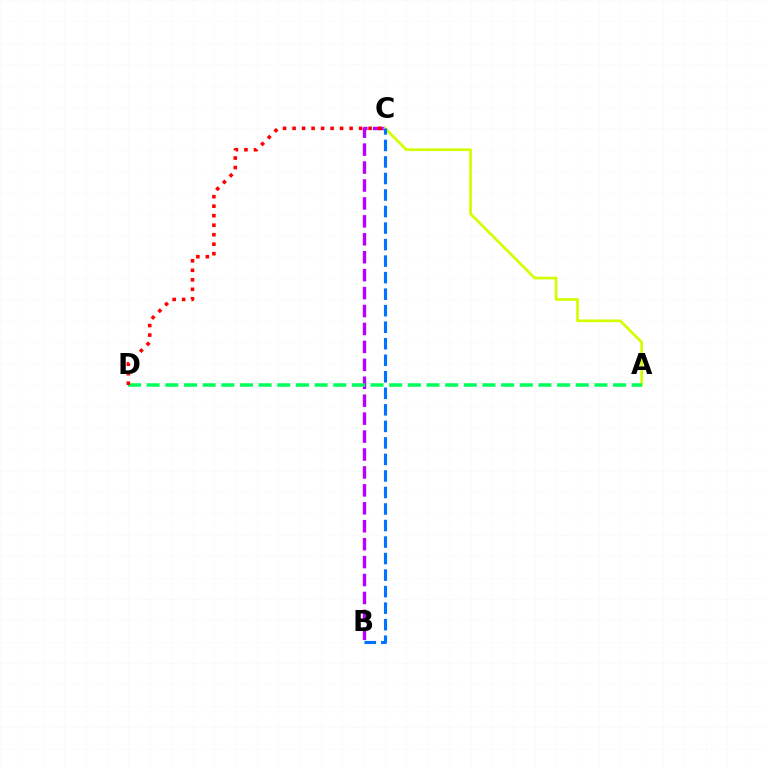{('B', 'C'): [{'color': '#b900ff', 'line_style': 'dashed', 'thickness': 2.44}, {'color': '#0074ff', 'line_style': 'dashed', 'thickness': 2.25}], ('A', 'C'): [{'color': '#d1ff00', 'line_style': 'solid', 'thickness': 1.96}], ('A', 'D'): [{'color': '#00ff5c', 'line_style': 'dashed', 'thickness': 2.53}], ('C', 'D'): [{'color': '#ff0000', 'line_style': 'dotted', 'thickness': 2.58}]}